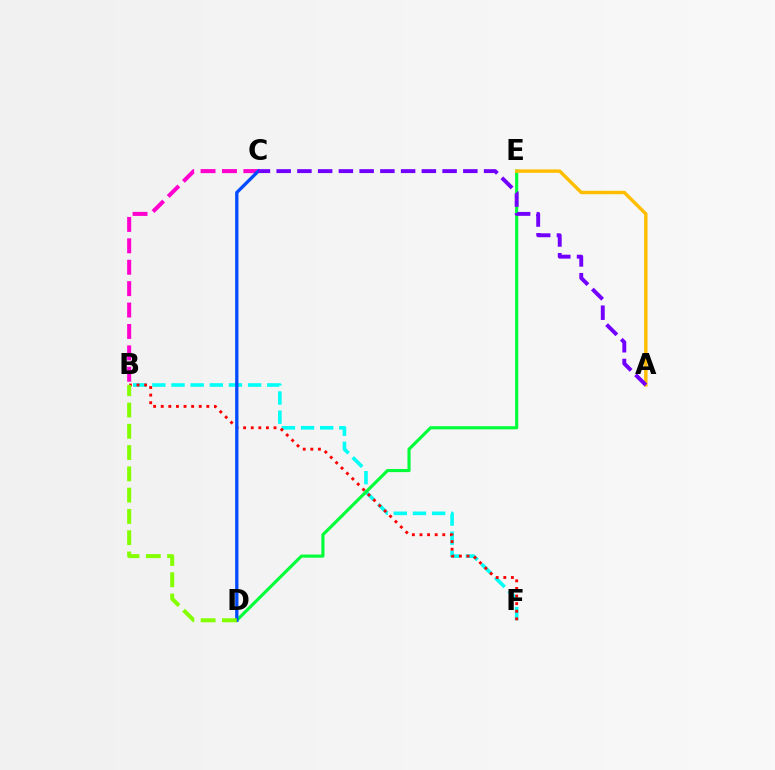{('B', 'F'): [{'color': '#00fff6', 'line_style': 'dashed', 'thickness': 2.6}, {'color': '#ff0000', 'line_style': 'dotted', 'thickness': 2.07}], ('D', 'E'): [{'color': '#00ff39', 'line_style': 'solid', 'thickness': 2.26}], ('A', 'E'): [{'color': '#ffbd00', 'line_style': 'solid', 'thickness': 2.45}], ('B', 'C'): [{'color': '#ff00cf', 'line_style': 'dashed', 'thickness': 2.91}], ('C', 'D'): [{'color': '#004bff', 'line_style': 'solid', 'thickness': 2.37}], ('B', 'D'): [{'color': '#84ff00', 'line_style': 'dashed', 'thickness': 2.89}], ('A', 'C'): [{'color': '#7200ff', 'line_style': 'dashed', 'thickness': 2.82}]}